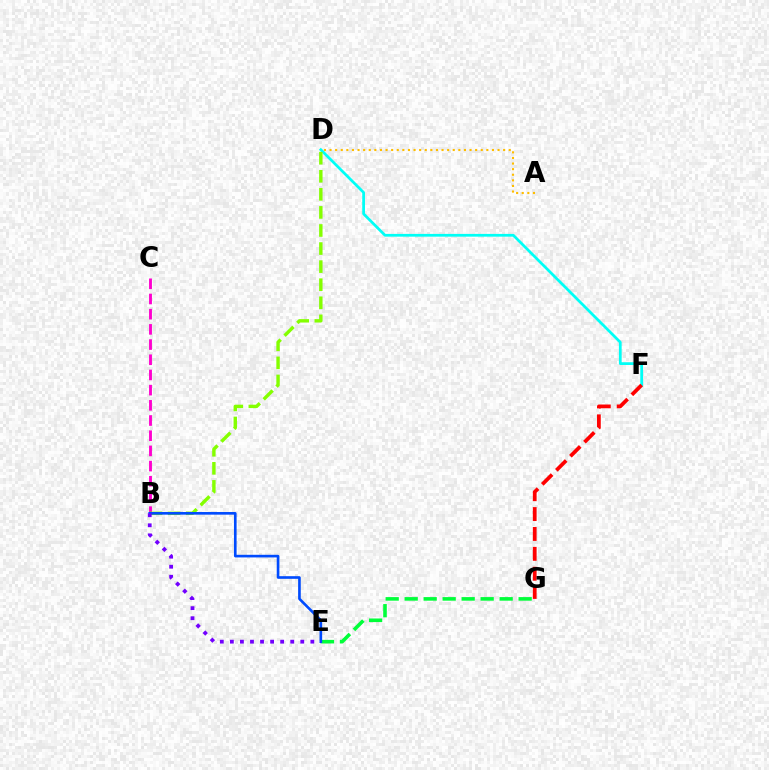{('A', 'D'): [{'color': '#ffbd00', 'line_style': 'dotted', 'thickness': 1.52}], ('D', 'F'): [{'color': '#00fff6', 'line_style': 'solid', 'thickness': 1.98}], ('B', 'C'): [{'color': '#ff00cf', 'line_style': 'dashed', 'thickness': 2.06}], ('E', 'G'): [{'color': '#00ff39', 'line_style': 'dashed', 'thickness': 2.58}], ('B', 'D'): [{'color': '#84ff00', 'line_style': 'dashed', 'thickness': 2.45}], ('B', 'E'): [{'color': '#004bff', 'line_style': 'solid', 'thickness': 1.9}, {'color': '#7200ff', 'line_style': 'dotted', 'thickness': 2.73}], ('F', 'G'): [{'color': '#ff0000', 'line_style': 'dashed', 'thickness': 2.7}]}